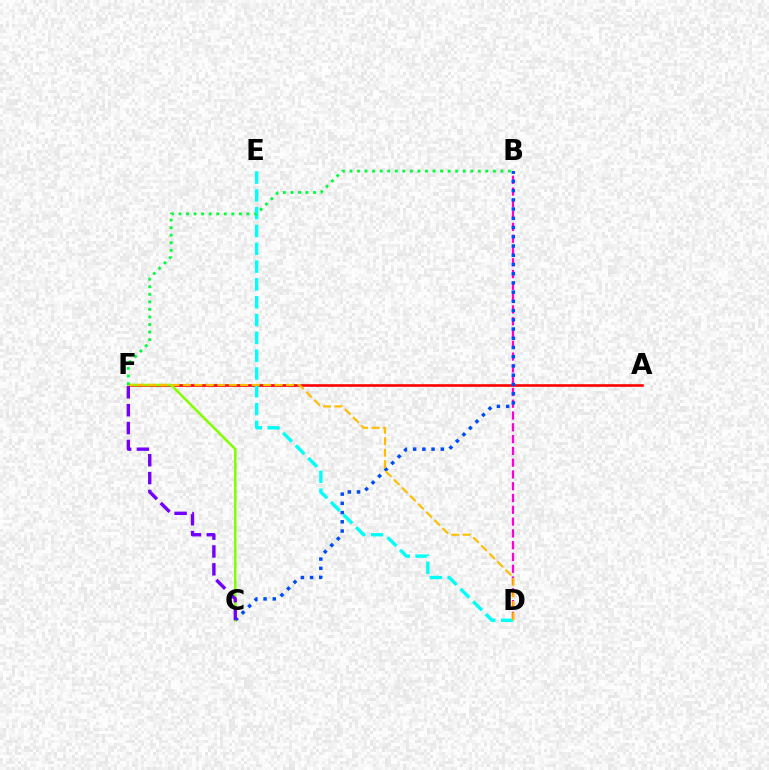{('A', 'F'): [{'color': '#ff0000', 'line_style': 'solid', 'thickness': 1.88}], ('B', 'D'): [{'color': '#ff00cf', 'line_style': 'dashed', 'thickness': 1.6}], ('D', 'E'): [{'color': '#00fff6', 'line_style': 'dashed', 'thickness': 2.42}], ('B', 'C'): [{'color': '#004bff', 'line_style': 'dotted', 'thickness': 2.51}], ('C', 'F'): [{'color': '#84ff00', 'line_style': 'solid', 'thickness': 1.84}, {'color': '#7200ff', 'line_style': 'dashed', 'thickness': 2.43}], ('D', 'F'): [{'color': '#ffbd00', 'line_style': 'dashed', 'thickness': 1.56}], ('B', 'F'): [{'color': '#00ff39', 'line_style': 'dotted', 'thickness': 2.05}]}